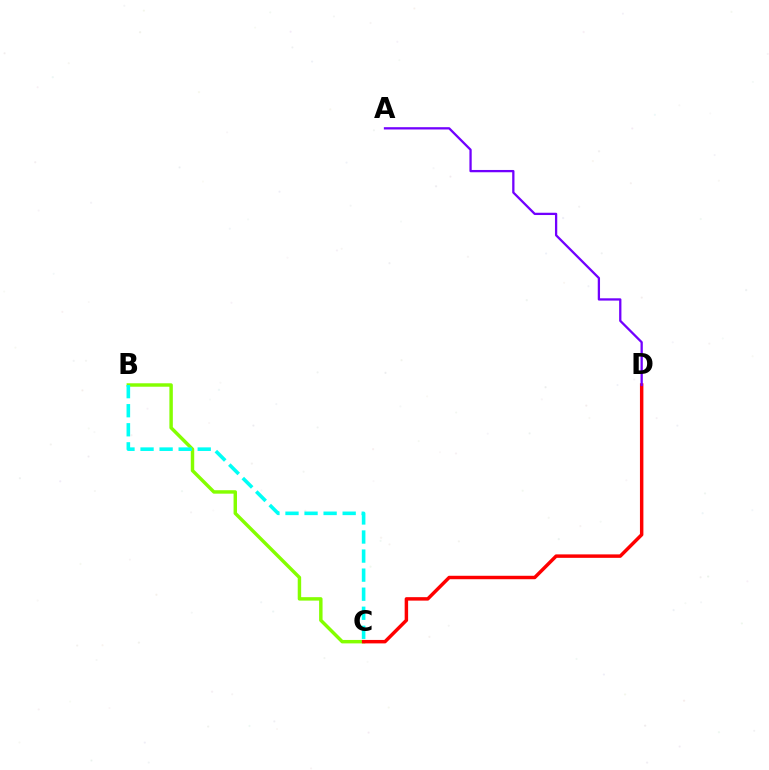{('B', 'C'): [{'color': '#84ff00', 'line_style': 'solid', 'thickness': 2.48}, {'color': '#00fff6', 'line_style': 'dashed', 'thickness': 2.59}], ('C', 'D'): [{'color': '#ff0000', 'line_style': 'solid', 'thickness': 2.49}], ('A', 'D'): [{'color': '#7200ff', 'line_style': 'solid', 'thickness': 1.65}]}